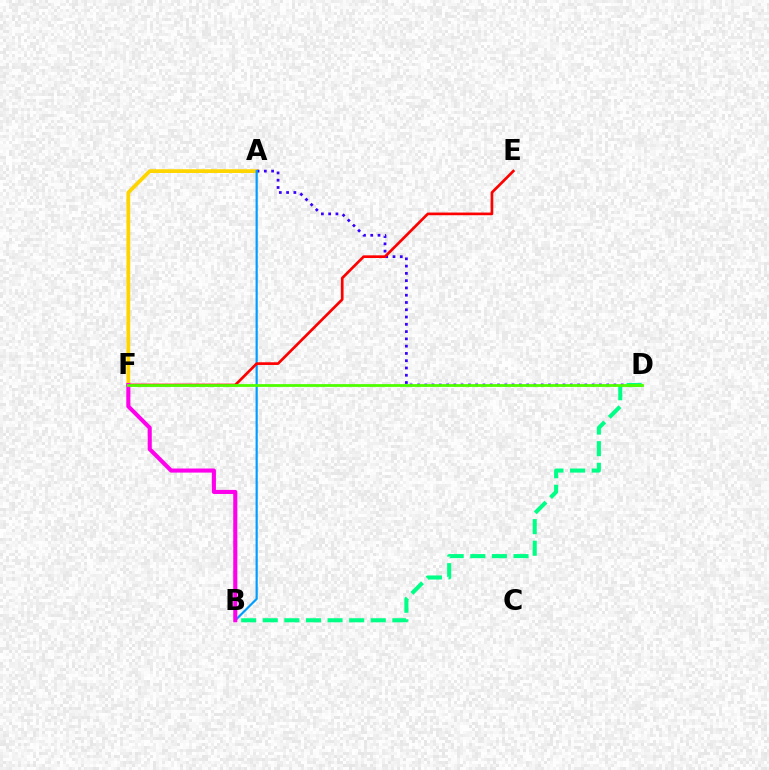{('A', 'F'): [{'color': '#ffd500', 'line_style': 'solid', 'thickness': 2.71}], ('A', 'D'): [{'color': '#3700ff', 'line_style': 'dotted', 'thickness': 1.98}], ('A', 'B'): [{'color': '#009eff', 'line_style': 'solid', 'thickness': 1.58}], ('E', 'F'): [{'color': '#ff0000', 'line_style': 'solid', 'thickness': 1.93}], ('B', 'D'): [{'color': '#00ff86', 'line_style': 'dashed', 'thickness': 2.93}], ('B', 'F'): [{'color': '#ff00ed', 'line_style': 'solid', 'thickness': 2.94}], ('D', 'F'): [{'color': '#4fff00', 'line_style': 'solid', 'thickness': 2.0}]}